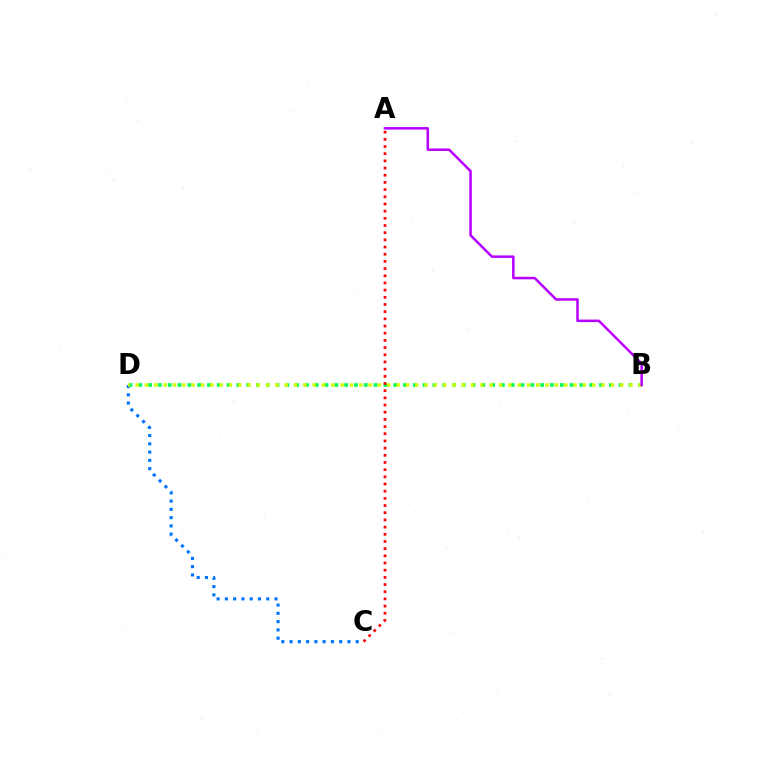{('C', 'D'): [{'color': '#0074ff', 'line_style': 'dotted', 'thickness': 2.25}], ('B', 'D'): [{'color': '#00ff5c', 'line_style': 'dotted', 'thickness': 2.66}, {'color': '#d1ff00', 'line_style': 'dotted', 'thickness': 2.53}], ('A', 'C'): [{'color': '#ff0000', 'line_style': 'dotted', 'thickness': 1.95}], ('A', 'B'): [{'color': '#b900ff', 'line_style': 'solid', 'thickness': 1.81}]}